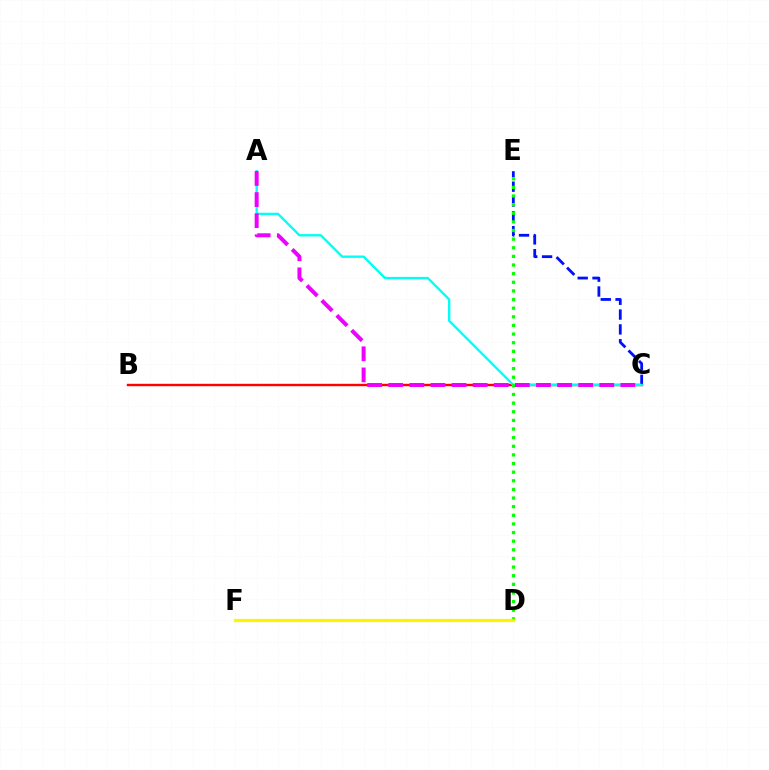{('C', 'E'): [{'color': '#0010ff', 'line_style': 'dashed', 'thickness': 2.01}], ('B', 'C'): [{'color': '#ff0000', 'line_style': 'solid', 'thickness': 1.73}], ('A', 'C'): [{'color': '#00fff6', 'line_style': 'solid', 'thickness': 1.69}, {'color': '#ee00ff', 'line_style': 'dashed', 'thickness': 2.87}], ('D', 'E'): [{'color': '#08ff00', 'line_style': 'dotted', 'thickness': 2.34}], ('D', 'F'): [{'color': '#fcf500', 'line_style': 'solid', 'thickness': 2.33}]}